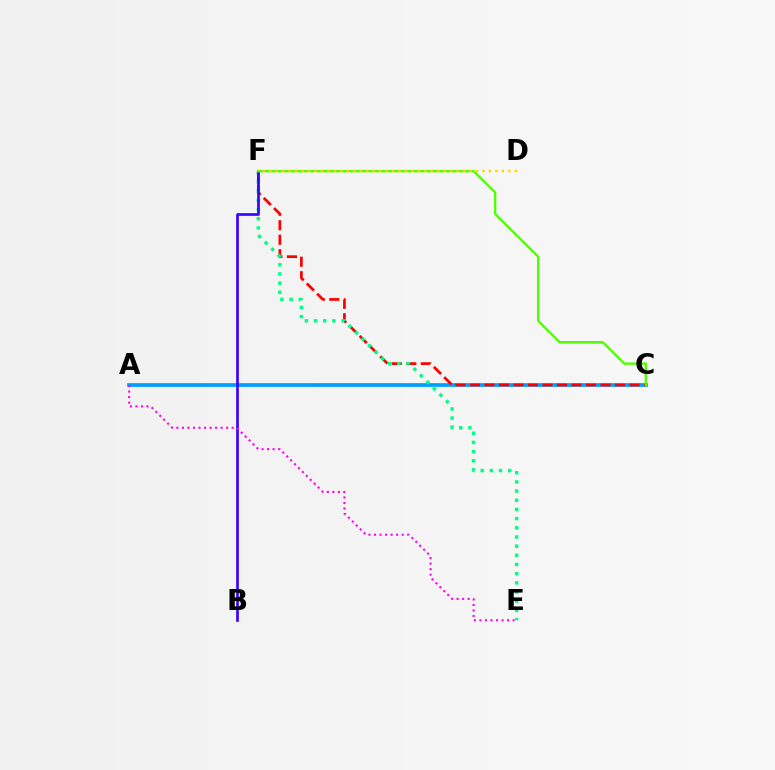{('A', 'C'): [{'color': '#009eff', 'line_style': 'solid', 'thickness': 2.67}], ('C', 'F'): [{'color': '#ff0000', 'line_style': 'dashed', 'thickness': 1.97}, {'color': '#4fff00', 'line_style': 'solid', 'thickness': 1.7}], ('E', 'F'): [{'color': '#00ff86', 'line_style': 'dotted', 'thickness': 2.49}], ('B', 'F'): [{'color': '#3700ff', 'line_style': 'solid', 'thickness': 1.92}], ('A', 'E'): [{'color': '#ff00ed', 'line_style': 'dotted', 'thickness': 1.5}], ('D', 'F'): [{'color': '#ffd500', 'line_style': 'dotted', 'thickness': 1.76}]}